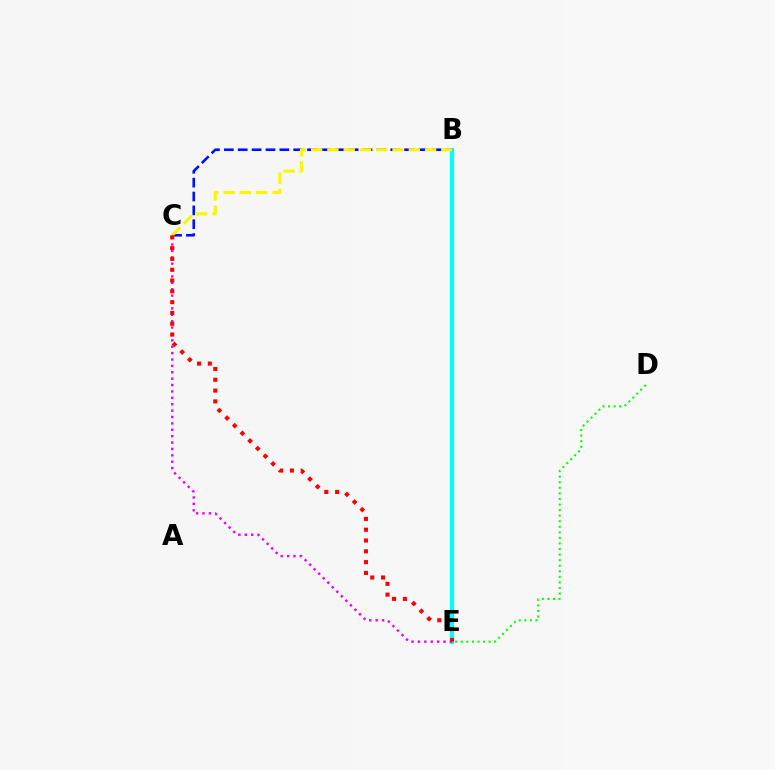{('B', 'E'): [{'color': '#00fff6', 'line_style': 'solid', 'thickness': 2.99}], ('B', 'C'): [{'color': '#0010ff', 'line_style': 'dashed', 'thickness': 1.88}, {'color': '#fcf500', 'line_style': 'dashed', 'thickness': 2.21}], ('C', 'E'): [{'color': '#ee00ff', 'line_style': 'dotted', 'thickness': 1.74}, {'color': '#ff0000', 'line_style': 'dotted', 'thickness': 2.94}], ('D', 'E'): [{'color': '#08ff00', 'line_style': 'dotted', 'thickness': 1.51}]}